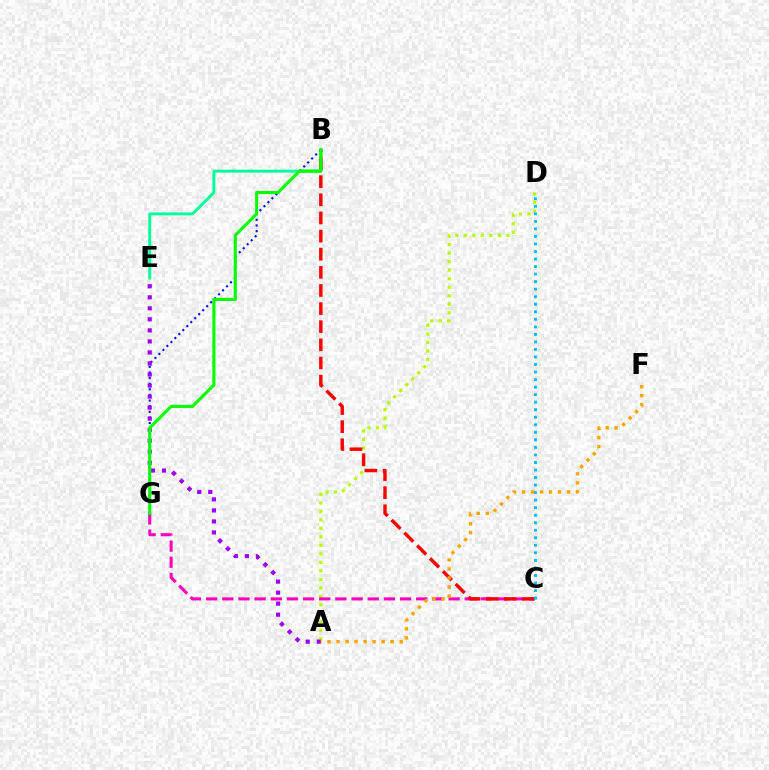{('B', 'G'): [{'color': '#0010ff', 'line_style': 'dotted', 'thickness': 1.53}, {'color': '#08ff00', 'line_style': 'solid', 'thickness': 2.24}], ('A', 'D'): [{'color': '#b3ff00', 'line_style': 'dotted', 'thickness': 2.31}], ('C', 'G'): [{'color': '#ff00bd', 'line_style': 'dashed', 'thickness': 2.2}], ('B', 'E'): [{'color': '#00ff9d', 'line_style': 'solid', 'thickness': 2.09}], ('B', 'C'): [{'color': '#ff0000', 'line_style': 'dashed', 'thickness': 2.46}], ('A', 'E'): [{'color': '#9b00ff', 'line_style': 'dotted', 'thickness': 3.0}], ('C', 'D'): [{'color': '#00b5ff', 'line_style': 'dotted', 'thickness': 2.05}], ('A', 'F'): [{'color': '#ffa500', 'line_style': 'dotted', 'thickness': 2.45}]}